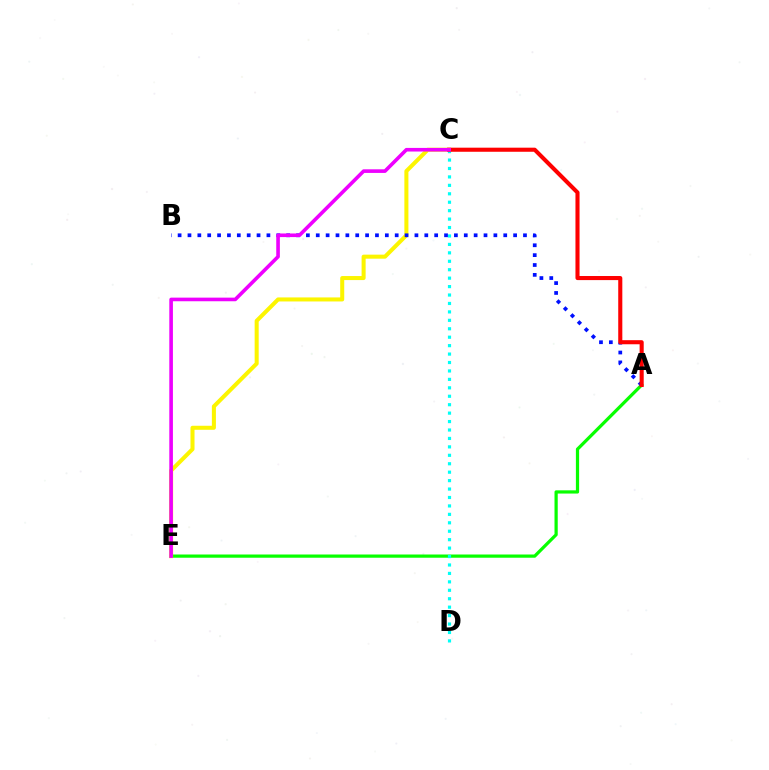{('A', 'E'): [{'color': '#08ff00', 'line_style': 'solid', 'thickness': 2.32}], ('C', 'D'): [{'color': '#00fff6', 'line_style': 'dotted', 'thickness': 2.29}], ('C', 'E'): [{'color': '#fcf500', 'line_style': 'solid', 'thickness': 2.9}, {'color': '#ee00ff', 'line_style': 'solid', 'thickness': 2.61}], ('A', 'B'): [{'color': '#0010ff', 'line_style': 'dotted', 'thickness': 2.68}], ('A', 'C'): [{'color': '#ff0000', 'line_style': 'solid', 'thickness': 2.94}]}